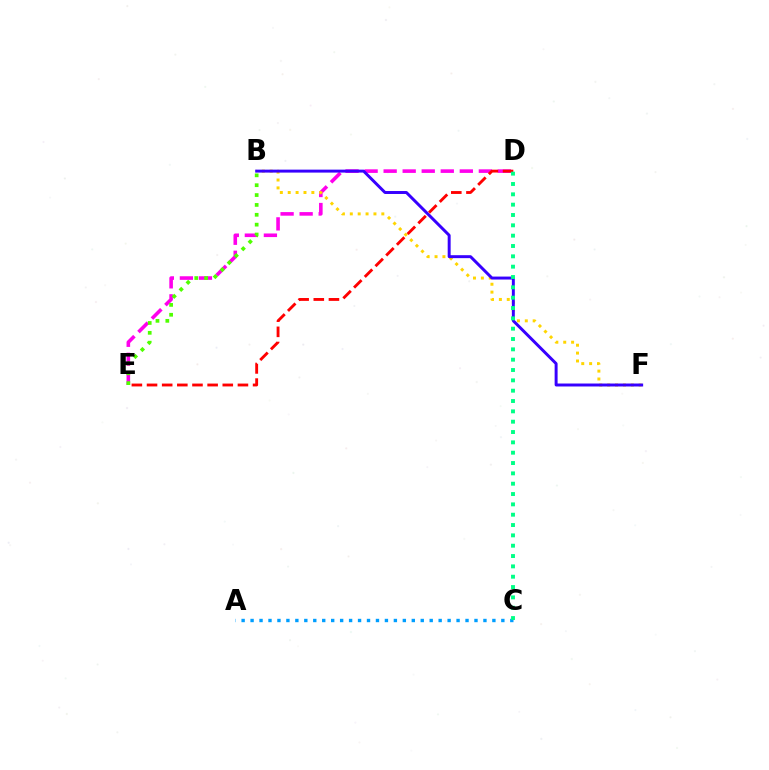{('D', 'E'): [{'color': '#ff00ed', 'line_style': 'dashed', 'thickness': 2.59}, {'color': '#ff0000', 'line_style': 'dashed', 'thickness': 2.06}], ('B', 'F'): [{'color': '#ffd500', 'line_style': 'dotted', 'thickness': 2.14}, {'color': '#3700ff', 'line_style': 'solid', 'thickness': 2.13}], ('A', 'C'): [{'color': '#009eff', 'line_style': 'dotted', 'thickness': 2.43}], ('C', 'D'): [{'color': '#00ff86', 'line_style': 'dotted', 'thickness': 2.81}], ('B', 'E'): [{'color': '#4fff00', 'line_style': 'dotted', 'thickness': 2.68}]}